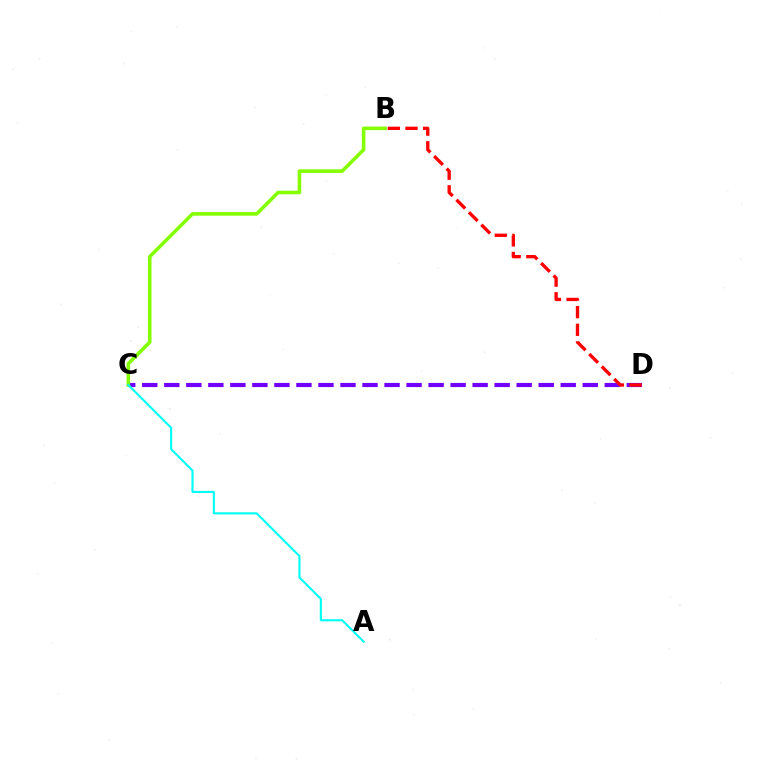{('C', 'D'): [{'color': '#7200ff', 'line_style': 'dashed', 'thickness': 2.99}], ('B', 'C'): [{'color': '#84ff00', 'line_style': 'solid', 'thickness': 2.58}], ('A', 'C'): [{'color': '#00fff6', 'line_style': 'solid', 'thickness': 1.52}], ('B', 'D'): [{'color': '#ff0000', 'line_style': 'dashed', 'thickness': 2.4}]}